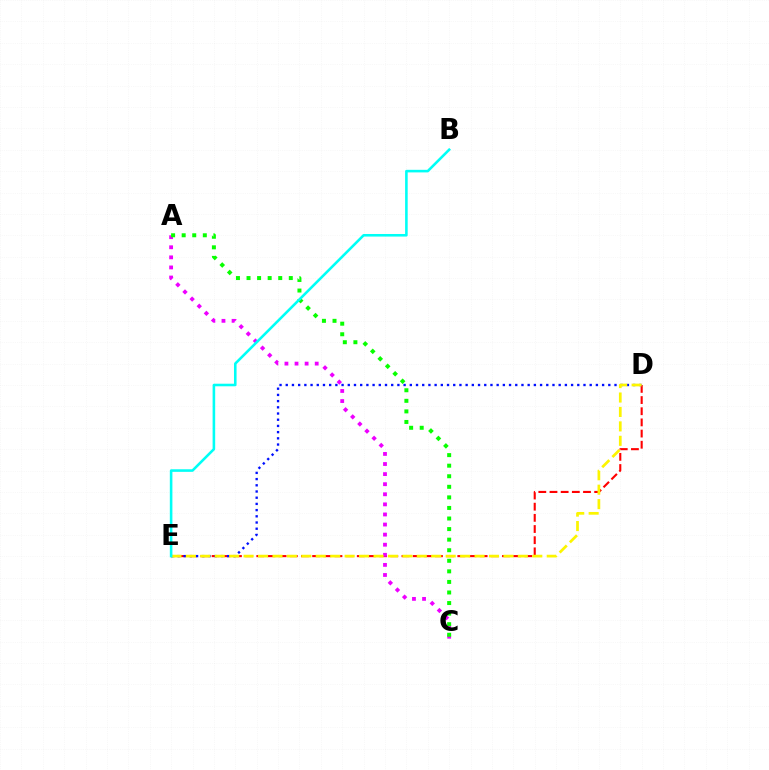{('D', 'E'): [{'color': '#ff0000', 'line_style': 'dashed', 'thickness': 1.52}, {'color': '#0010ff', 'line_style': 'dotted', 'thickness': 1.69}, {'color': '#fcf500', 'line_style': 'dashed', 'thickness': 1.96}], ('A', 'C'): [{'color': '#ee00ff', 'line_style': 'dotted', 'thickness': 2.74}, {'color': '#08ff00', 'line_style': 'dotted', 'thickness': 2.87}], ('B', 'E'): [{'color': '#00fff6', 'line_style': 'solid', 'thickness': 1.86}]}